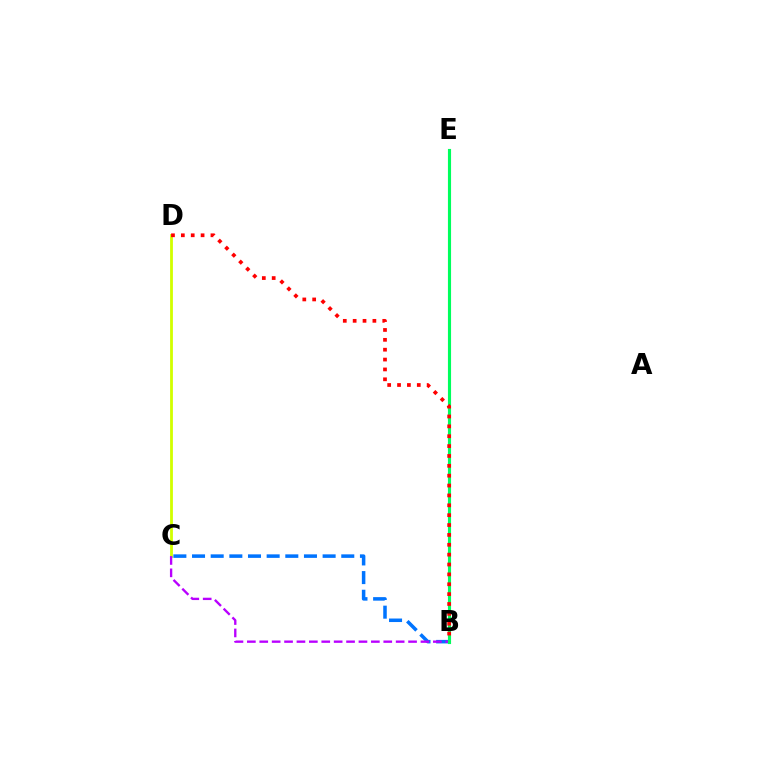{('C', 'D'): [{'color': '#d1ff00', 'line_style': 'solid', 'thickness': 2.02}], ('B', 'C'): [{'color': '#0074ff', 'line_style': 'dashed', 'thickness': 2.53}, {'color': '#b900ff', 'line_style': 'dashed', 'thickness': 1.68}], ('B', 'E'): [{'color': '#00ff5c', 'line_style': 'solid', 'thickness': 2.25}], ('B', 'D'): [{'color': '#ff0000', 'line_style': 'dotted', 'thickness': 2.68}]}